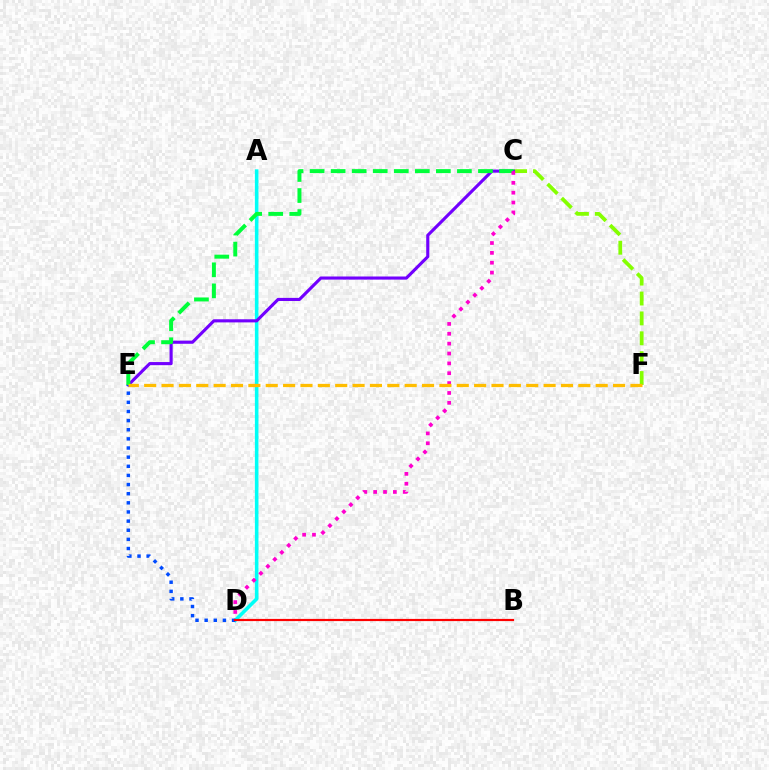{('A', 'D'): [{'color': '#00fff6', 'line_style': 'solid', 'thickness': 2.57}], ('C', 'F'): [{'color': '#84ff00', 'line_style': 'dashed', 'thickness': 2.7}], ('C', 'E'): [{'color': '#7200ff', 'line_style': 'solid', 'thickness': 2.25}, {'color': '#00ff39', 'line_style': 'dashed', 'thickness': 2.86}], ('D', 'E'): [{'color': '#004bff', 'line_style': 'dotted', 'thickness': 2.48}], ('C', 'D'): [{'color': '#ff00cf', 'line_style': 'dotted', 'thickness': 2.68}], ('E', 'F'): [{'color': '#ffbd00', 'line_style': 'dashed', 'thickness': 2.36}], ('B', 'D'): [{'color': '#ff0000', 'line_style': 'solid', 'thickness': 1.57}]}